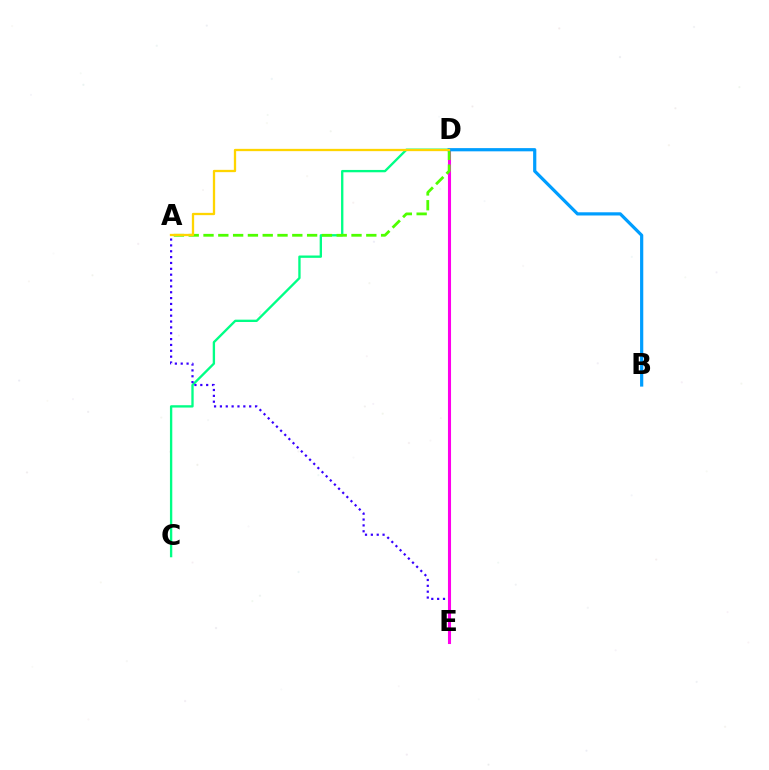{('C', 'D'): [{'color': '#00ff86', 'line_style': 'solid', 'thickness': 1.68}], ('A', 'E'): [{'color': '#3700ff', 'line_style': 'dotted', 'thickness': 1.59}], ('D', 'E'): [{'color': '#ff0000', 'line_style': 'dashed', 'thickness': 2.12}, {'color': '#ff00ed', 'line_style': 'solid', 'thickness': 2.22}], ('A', 'D'): [{'color': '#4fff00', 'line_style': 'dashed', 'thickness': 2.01}, {'color': '#ffd500', 'line_style': 'solid', 'thickness': 1.65}], ('B', 'D'): [{'color': '#009eff', 'line_style': 'solid', 'thickness': 2.31}]}